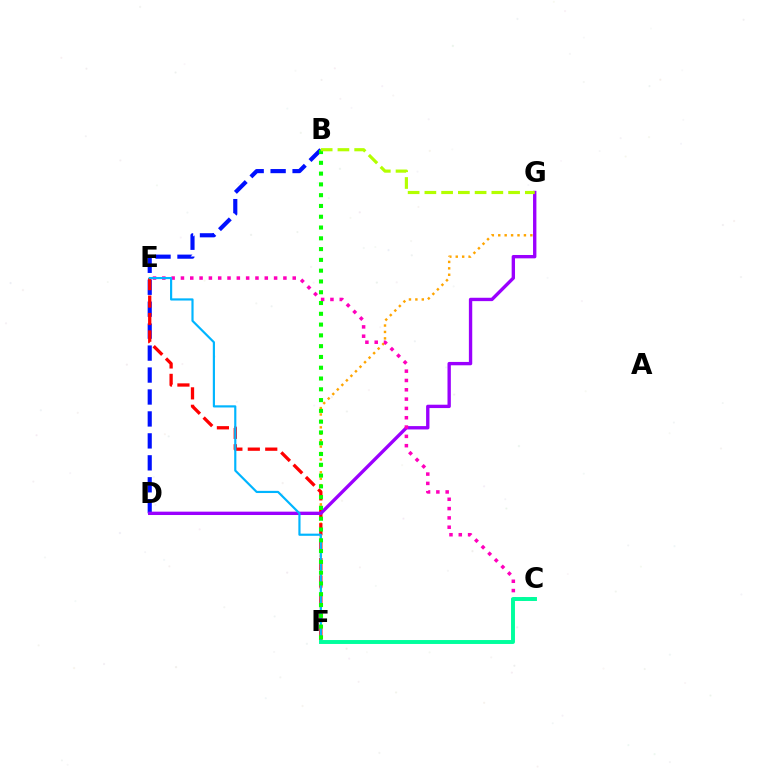{('F', 'G'): [{'color': '#ffa500', 'line_style': 'dotted', 'thickness': 1.74}], ('B', 'D'): [{'color': '#0010ff', 'line_style': 'dashed', 'thickness': 2.98}], ('E', 'F'): [{'color': '#ff0000', 'line_style': 'dashed', 'thickness': 2.37}, {'color': '#00b5ff', 'line_style': 'solid', 'thickness': 1.56}], ('D', 'G'): [{'color': '#9b00ff', 'line_style': 'solid', 'thickness': 2.42}], ('C', 'E'): [{'color': '#ff00bd', 'line_style': 'dotted', 'thickness': 2.53}], ('C', 'F'): [{'color': '#00ff9d', 'line_style': 'solid', 'thickness': 2.83}], ('B', 'F'): [{'color': '#08ff00', 'line_style': 'dotted', 'thickness': 2.93}], ('B', 'G'): [{'color': '#b3ff00', 'line_style': 'dashed', 'thickness': 2.27}]}